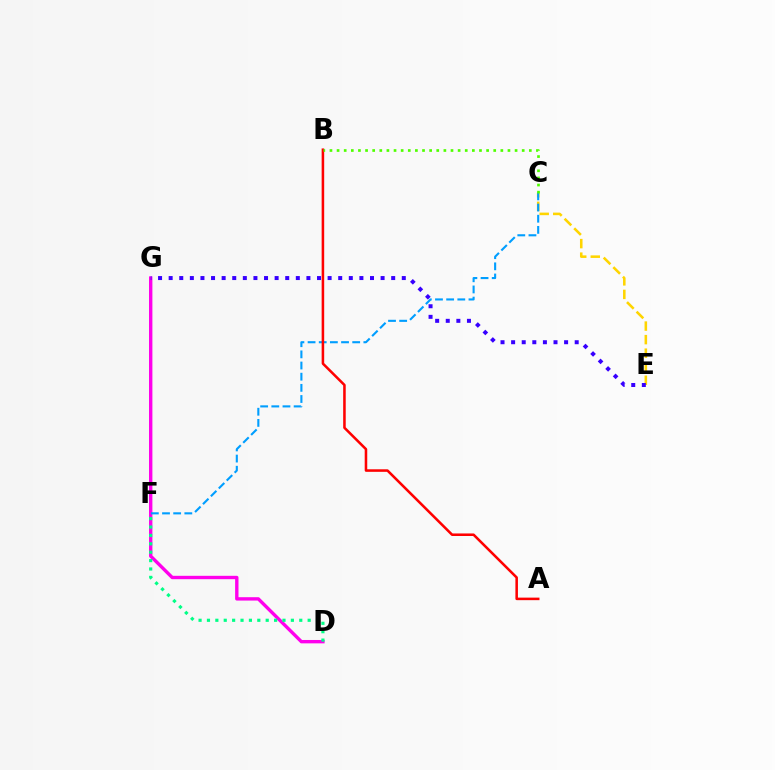{('D', 'G'): [{'color': '#ff00ed', 'line_style': 'solid', 'thickness': 2.43}], ('C', 'E'): [{'color': '#ffd500', 'line_style': 'dashed', 'thickness': 1.84}], ('C', 'F'): [{'color': '#009eff', 'line_style': 'dashed', 'thickness': 1.52}], ('A', 'B'): [{'color': '#ff0000', 'line_style': 'solid', 'thickness': 1.83}], ('E', 'G'): [{'color': '#3700ff', 'line_style': 'dotted', 'thickness': 2.88}], ('B', 'C'): [{'color': '#4fff00', 'line_style': 'dotted', 'thickness': 1.93}], ('D', 'F'): [{'color': '#00ff86', 'line_style': 'dotted', 'thickness': 2.28}]}